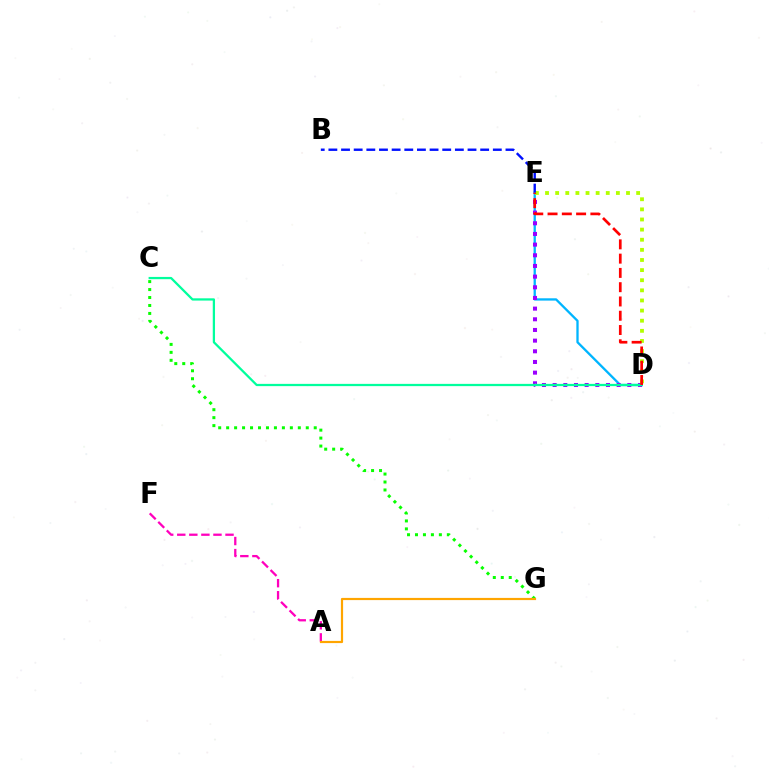{('D', 'E'): [{'color': '#00b5ff', 'line_style': 'solid', 'thickness': 1.66}, {'color': '#9b00ff', 'line_style': 'dotted', 'thickness': 2.9}, {'color': '#b3ff00', 'line_style': 'dotted', 'thickness': 2.75}, {'color': '#ff0000', 'line_style': 'dashed', 'thickness': 1.94}], ('A', 'F'): [{'color': '#ff00bd', 'line_style': 'dashed', 'thickness': 1.64}], ('C', 'G'): [{'color': '#08ff00', 'line_style': 'dotted', 'thickness': 2.16}], ('C', 'D'): [{'color': '#00ff9d', 'line_style': 'solid', 'thickness': 1.63}], ('A', 'G'): [{'color': '#ffa500', 'line_style': 'solid', 'thickness': 1.58}], ('B', 'E'): [{'color': '#0010ff', 'line_style': 'dashed', 'thickness': 1.72}]}